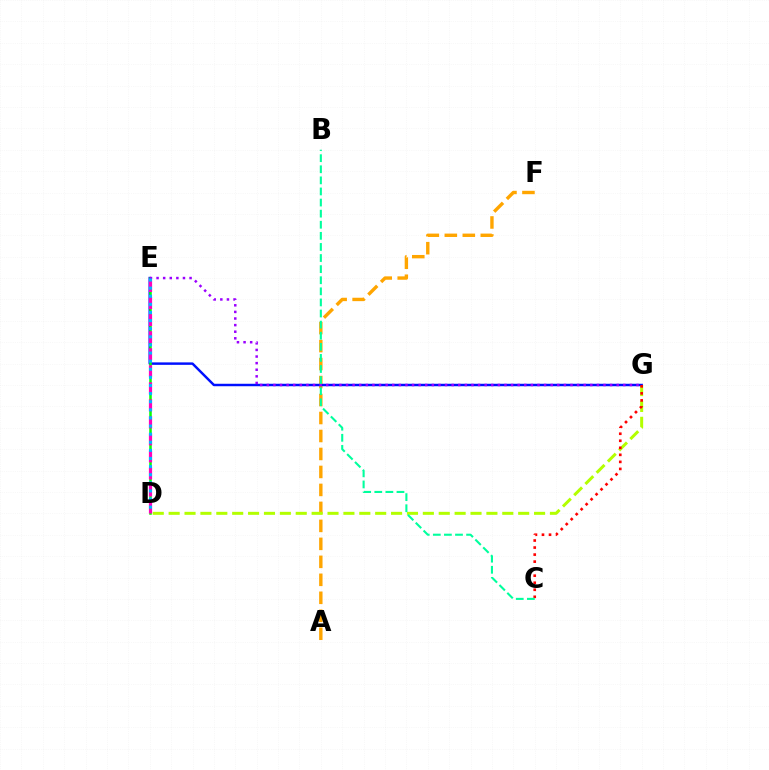{('A', 'F'): [{'color': '#ffa500', 'line_style': 'dashed', 'thickness': 2.44}], ('D', 'G'): [{'color': '#b3ff00', 'line_style': 'dashed', 'thickness': 2.16}], ('E', 'G'): [{'color': '#0010ff', 'line_style': 'solid', 'thickness': 1.77}, {'color': '#9b00ff', 'line_style': 'dotted', 'thickness': 1.79}], ('C', 'G'): [{'color': '#ff0000', 'line_style': 'dotted', 'thickness': 1.91}], ('D', 'E'): [{'color': '#08ff00', 'line_style': 'solid', 'thickness': 1.83}, {'color': '#ff00bd', 'line_style': 'dashed', 'thickness': 2.31}, {'color': '#00b5ff', 'line_style': 'dotted', 'thickness': 2.2}], ('B', 'C'): [{'color': '#00ff9d', 'line_style': 'dashed', 'thickness': 1.51}]}